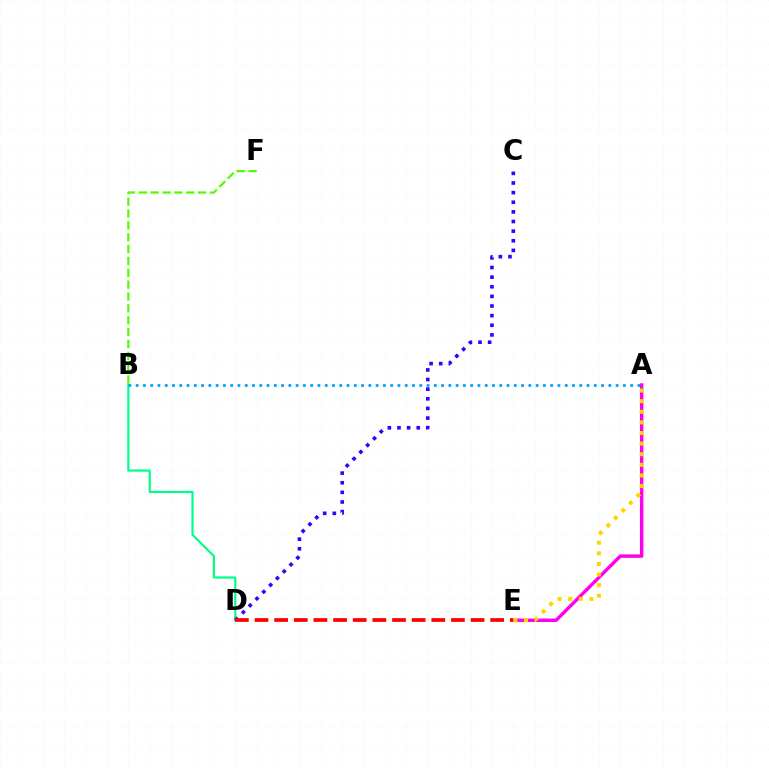{('A', 'E'): [{'color': '#ff00ed', 'line_style': 'solid', 'thickness': 2.47}, {'color': '#ffd500', 'line_style': 'dotted', 'thickness': 2.88}], ('B', 'D'): [{'color': '#00ff86', 'line_style': 'solid', 'thickness': 1.58}], ('C', 'D'): [{'color': '#3700ff', 'line_style': 'dotted', 'thickness': 2.62}], ('D', 'E'): [{'color': '#ff0000', 'line_style': 'dashed', 'thickness': 2.67}], ('A', 'B'): [{'color': '#009eff', 'line_style': 'dotted', 'thickness': 1.98}], ('B', 'F'): [{'color': '#4fff00', 'line_style': 'dashed', 'thickness': 1.61}]}